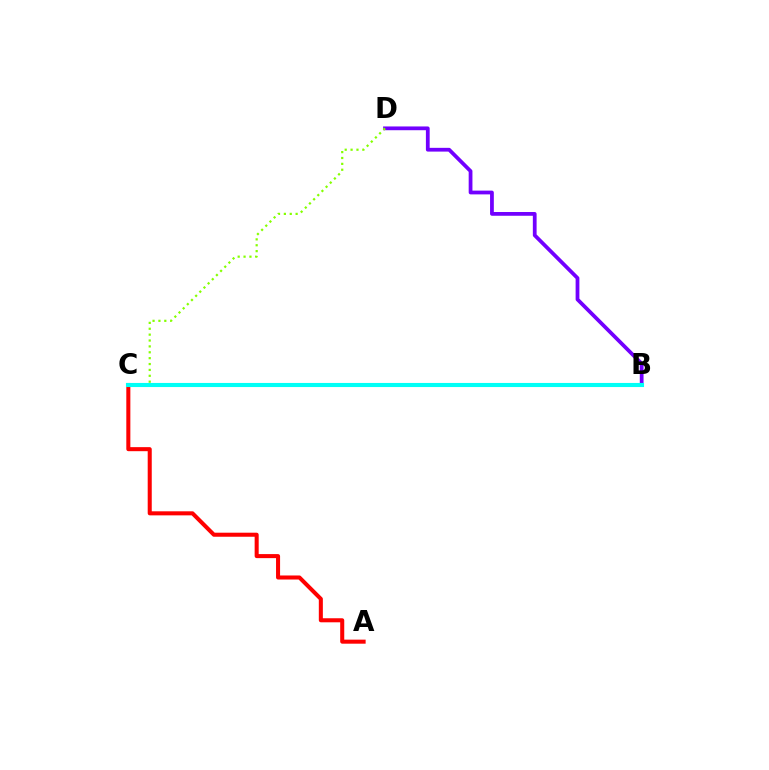{('A', 'C'): [{'color': '#ff0000', 'line_style': 'solid', 'thickness': 2.91}], ('B', 'D'): [{'color': '#7200ff', 'line_style': 'solid', 'thickness': 2.71}], ('C', 'D'): [{'color': '#84ff00', 'line_style': 'dotted', 'thickness': 1.6}], ('B', 'C'): [{'color': '#00fff6', 'line_style': 'solid', 'thickness': 2.95}]}